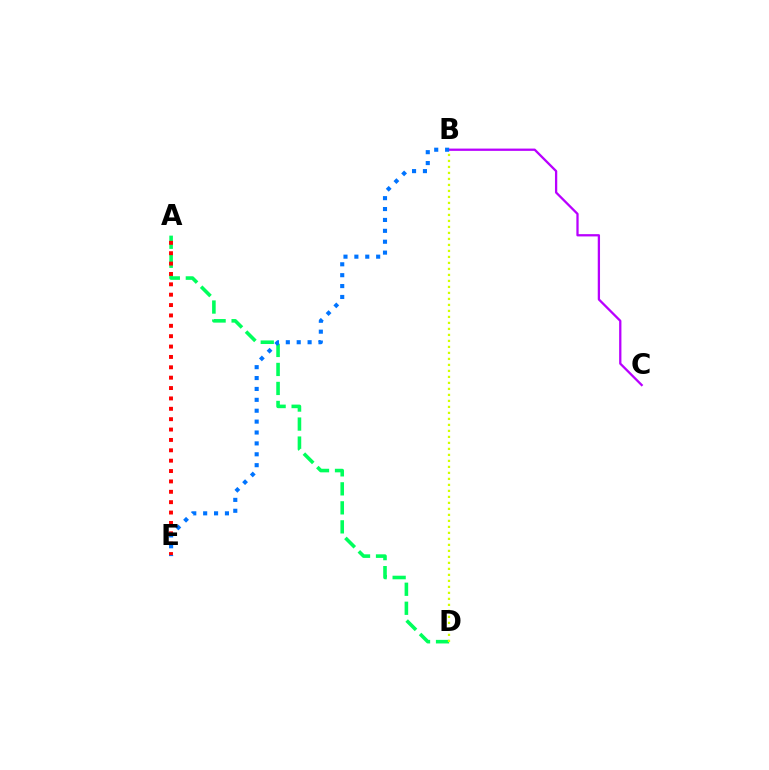{('A', 'D'): [{'color': '#00ff5c', 'line_style': 'dashed', 'thickness': 2.58}], ('B', 'D'): [{'color': '#d1ff00', 'line_style': 'dotted', 'thickness': 1.63}], ('B', 'C'): [{'color': '#b900ff', 'line_style': 'solid', 'thickness': 1.65}], ('A', 'E'): [{'color': '#ff0000', 'line_style': 'dotted', 'thickness': 2.82}], ('B', 'E'): [{'color': '#0074ff', 'line_style': 'dotted', 'thickness': 2.96}]}